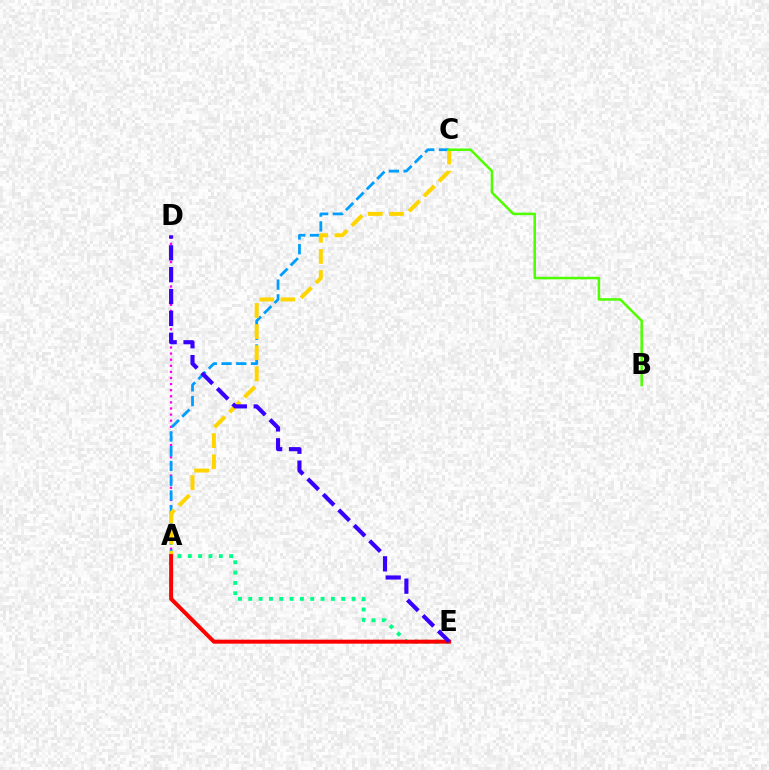{('A', 'E'): [{'color': '#00ff86', 'line_style': 'dotted', 'thickness': 2.81}, {'color': '#ff0000', 'line_style': 'solid', 'thickness': 2.86}], ('A', 'D'): [{'color': '#ff00ed', 'line_style': 'dotted', 'thickness': 1.66}], ('A', 'C'): [{'color': '#009eff', 'line_style': 'dashed', 'thickness': 2.0}, {'color': '#ffd500', 'line_style': 'dashed', 'thickness': 2.87}], ('B', 'C'): [{'color': '#4fff00', 'line_style': 'solid', 'thickness': 1.82}], ('D', 'E'): [{'color': '#3700ff', 'line_style': 'dashed', 'thickness': 2.97}]}